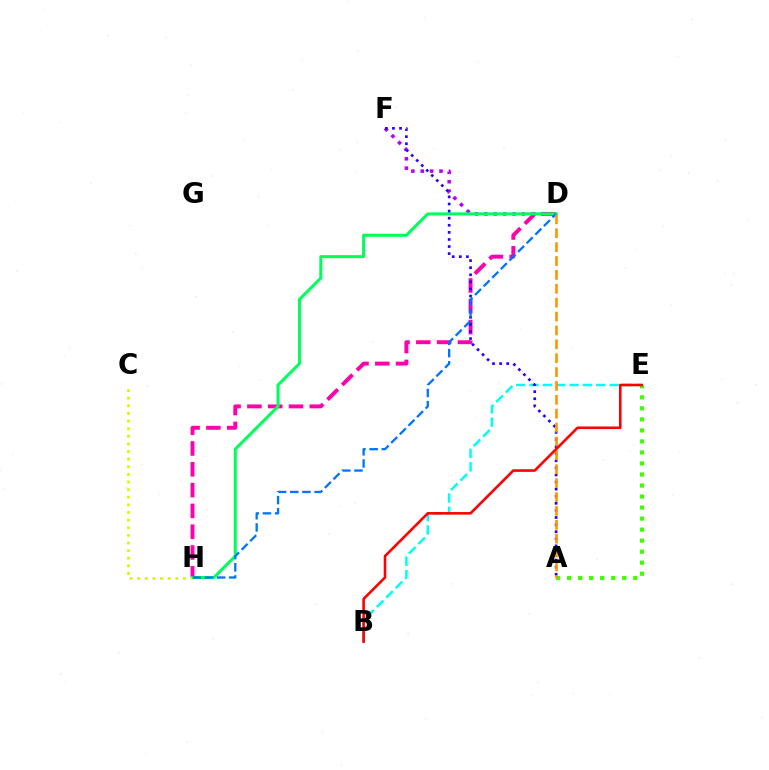{('D', 'F'): [{'color': '#b900ff', 'line_style': 'dotted', 'thickness': 2.55}], ('D', 'H'): [{'color': '#ff00ac', 'line_style': 'dashed', 'thickness': 2.83}, {'color': '#00ff5c', 'line_style': 'solid', 'thickness': 2.19}, {'color': '#0074ff', 'line_style': 'dashed', 'thickness': 1.65}], ('B', 'E'): [{'color': '#00fff6', 'line_style': 'dashed', 'thickness': 1.81}, {'color': '#ff0000', 'line_style': 'solid', 'thickness': 1.87}], ('A', 'E'): [{'color': '#3dff00', 'line_style': 'dotted', 'thickness': 3.0}], ('C', 'H'): [{'color': '#d1ff00', 'line_style': 'dotted', 'thickness': 2.07}], ('A', 'F'): [{'color': '#2500ff', 'line_style': 'dotted', 'thickness': 1.93}], ('A', 'D'): [{'color': '#ff9400', 'line_style': 'dashed', 'thickness': 1.89}]}